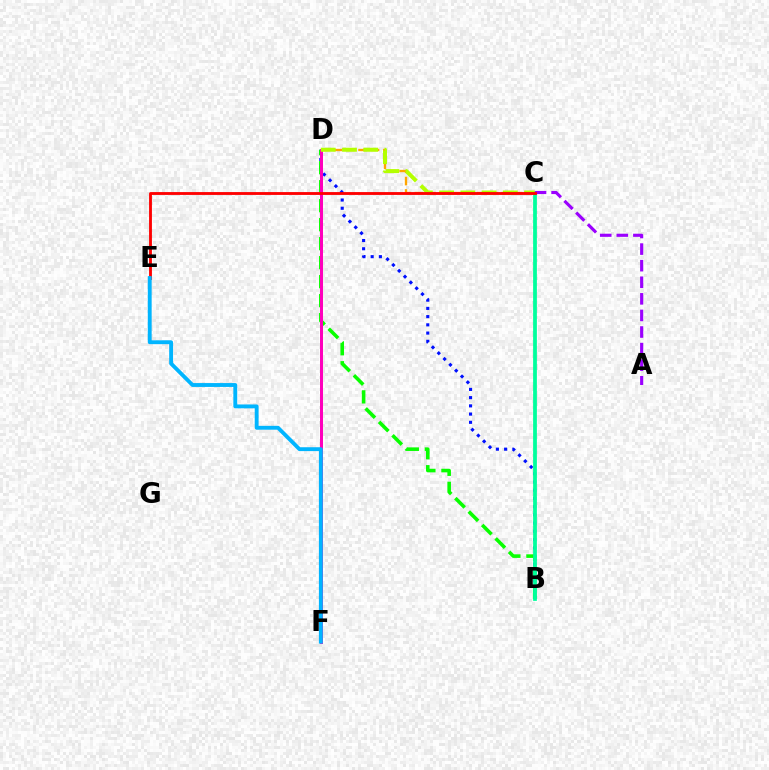{('B', 'D'): [{'color': '#0010ff', 'line_style': 'dotted', 'thickness': 2.24}, {'color': '#08ff00', 'line_style': 'dashed', 'thickness': 2.58}], ('B', 'C'): [{'color': '#00ff9d', 'line_style': 'solid', 'thickness': 2.71}], ('A', 'C'): [{'color': '#9b00ff', 'line_style': 'dashed', 'thickness': 2.25}], ('D', 'F'): [{'color': '#ff00bd', 'line_style': 'solid', 'thickness': 2.16}], ('C', 'D'): [{'color': '#ffa500', 'line_style': 'dashed', 'thickness': 1.69}, {'color': '#b3ff00', 'line_style': 'dashed', 'thickness': 2.88}], ('C', 'E'): [{'color': '#ff0000', 'line_style': 'solid', 'thickness': 2.04}], ('E', 'F'): [{'color': '#00b5ff', 'line_style': 'solid', 'thickness': 2.78}]}